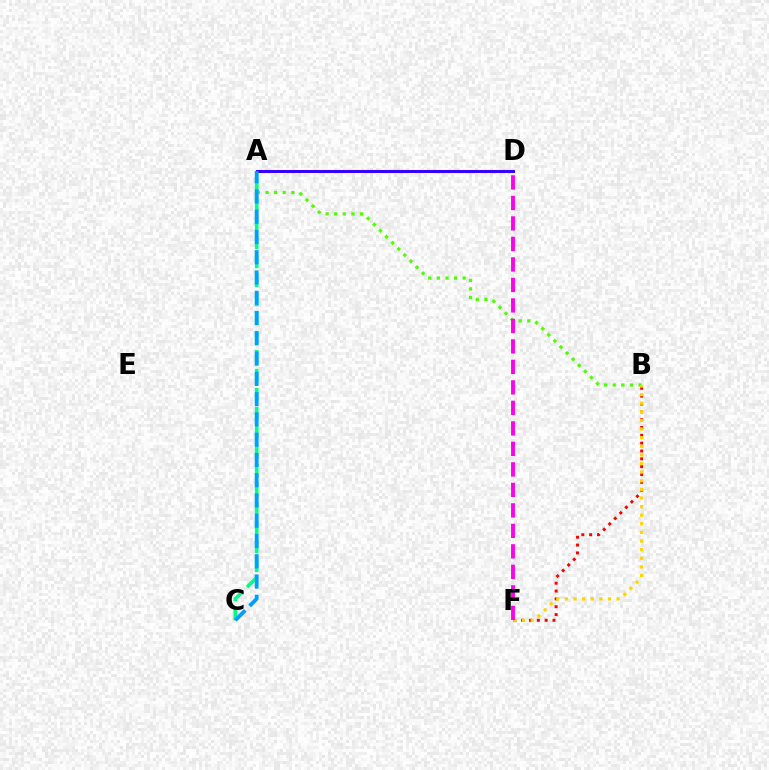{('A', 'B'): [{'color': '#4fff00', 'line_style': 'dotted', 'thickness': 2.34}], ('B', 'F'): [{'color': '#ff0000', 'line_style': 'dotted', 'thickness': 2.13}, {'color': '#ffd500', 'line_style': 'dotted', 'thickness': 2.34}], ('A', 'C'): [{'color': '#00ff86', 'line_style': 'dashed', 'thickness': 2.58}, {'color': '#009eff', 'line_style': 'dashed', 'thickness': 2.75}], ('A', 'D'): [{'color': '#3700ff', 'line_style': 'solid', 'thickness': 2.19}], ('D', 'F'): [{'color': '#ff00ed', 'line_style': 'dashed', 'thickness': 2.78}]}